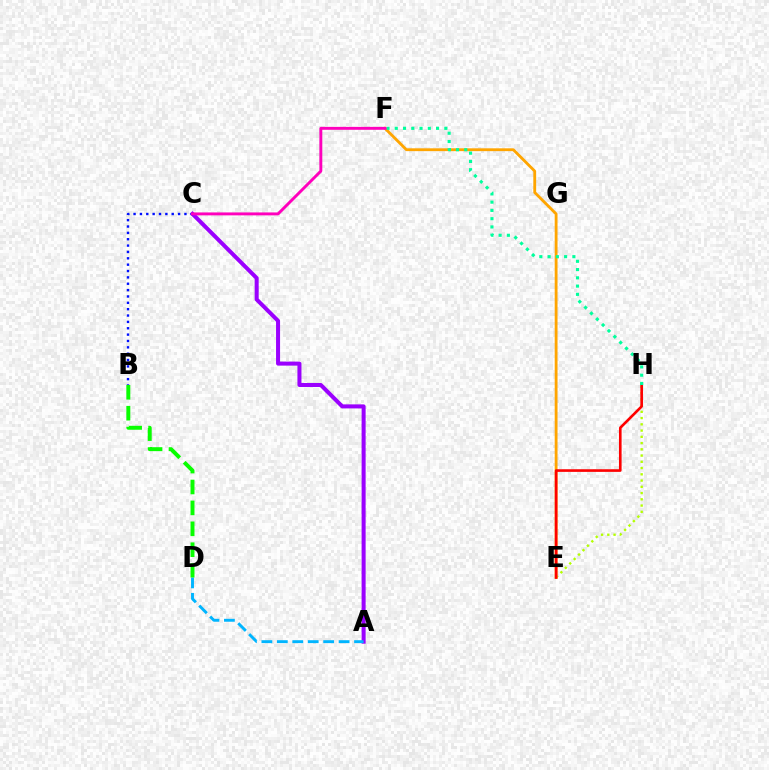{('E', 'H'): [{'color': '#b3ff00', 'line_style': 'dotted', 'thickness': 1.7}, {'color': '#ff0000', 'line_style': 'solid', 'thickness': 1.9}], ('E', 'F'): [{'color': '#ffa500', 'line_style': 'solid', 'thickness': 2.03}], ('A', 'C'): [{'color': '#9b00ff', 'line_style': 'solid', 'thickness': 2.89}], ('A', 'D'): [{'color': '#00b5ff', 'line_style': 'dashed', 'thickness': 2.1}], ('B', 'C'): [{'color': '#0010ff', 'line_style': 'dotted', 'thickness': 1.73}], ('F', 'H'): [{'color': '#00ff9d', 'line_style': 'dotted', 'thickness': 2.24}], ('B', 'D'): [{'color': '#08ff00', 'line_style': 'dashed', 'thickness': 2.84}], ('C', 'F'): [{'color': '#ff00bd', 'line_style': 'solid', 'thickness': 2.1}]}